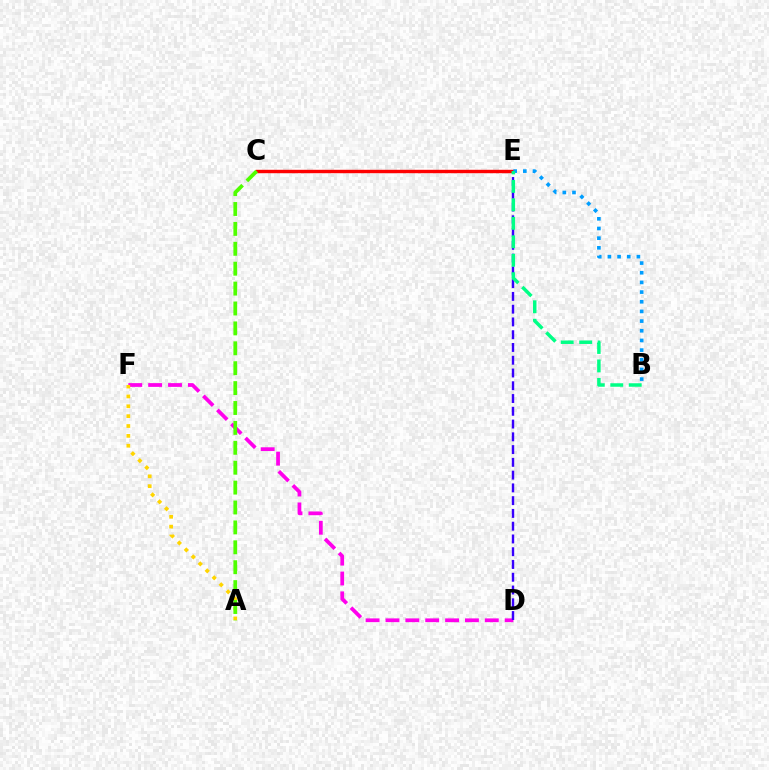{('D', 'F'): [{'color': '#ff00ed', 'line_style': 'dashed', 'thickness': 2.7}], ('A', 'F'): [{'color': '#ffd500', 'line_style': 'dotted', 'thickness': 2.68}], ('D', 'E'): [{'color': '#3700ff', 'line_style': 'dashed', 'thickness': 1.73}], ('C', 'E'): [{'color': '#ff0000', 'line_style': 'solid', 'thickness': 2.45}], ('A', 'C'): [{'color': '#4fff00', 'line_style': 'dashed', 'thickness': 2.7}], ('B', 'E'): [{'color': '#009eff', 'line_style': 'dotted', 'thickness': 2.63}, {'color': '#00ff86', 'line_style': 'dashed', 'thickness': 2.51}]}